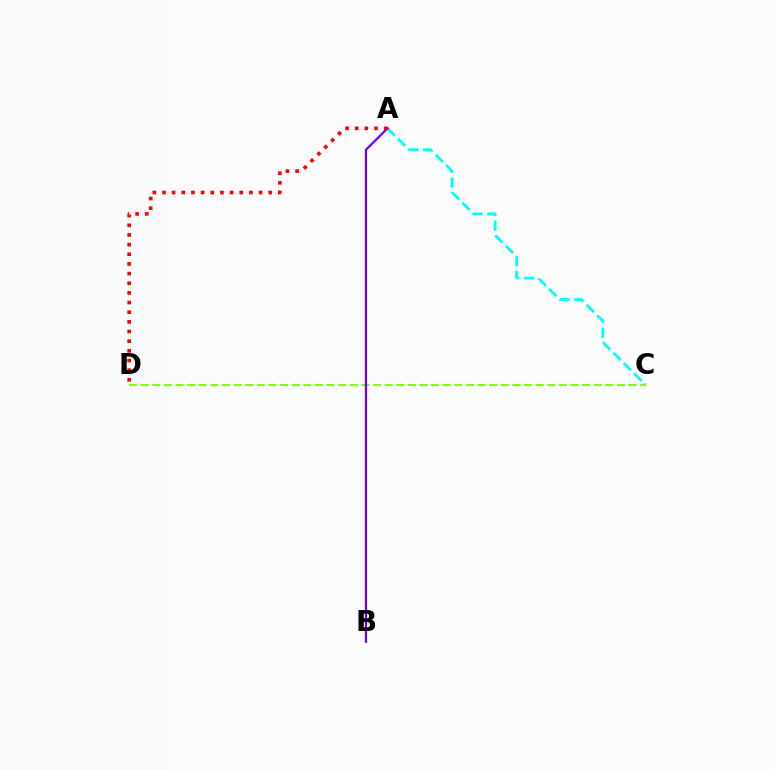{('A', 'C'): [{'color': '#00fff6', 'line_style': 'dashed', 'thickness': 2.0}], ('C', 'D'): [{'color': '#84ff00', 'line_style': 'dashed', 'thickness': 1.58}], ('A', 'B'): [{'color': '#7200ff', 'line_style': 'solid', 'thickness': 1.63}], ('A', 'D'): [{'color': '#ff0000', 'line_style': 'dotted', 'thickness': 2.62}]}